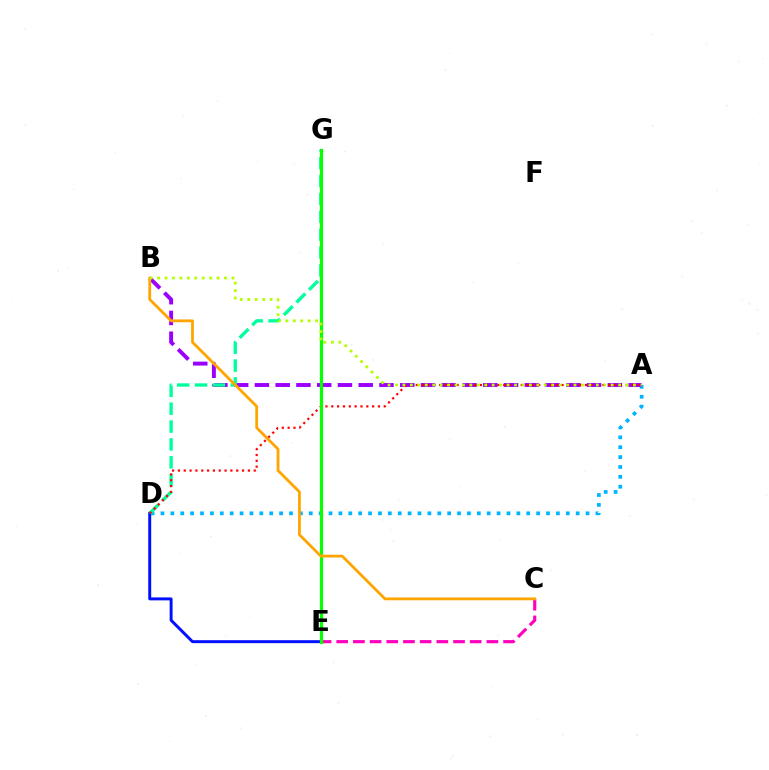{('A', 'D'): [{'color': '#00b5ff', 'line_style': 'dotted', 'thickness': 2.69}, {'color': '#ff0000', 'line_style': 'dotted', 'thickness': 1.58}], ('C', 'E'): [{'color': '#ff00bd', 'line_style': 'dashed', 'thickness': 2.27}], ('A', 'B'): [{'color': '#9b00ff', 'line_style': 'dashed', 'thickness': 2.82}, {'color': '#b3ff00', 'line_style': 'dotted', 'thickness': 2.02}], ('D', 'E'): [{'color': '#0010ff', 'line_style': 'solid', 'thickness': 2.13}], ('D', 'G'): [{'color': '#00ff9d', 'line_style': 'dashed', 'thickness': 2.43}], ('E', 'G'): [{'color': '#08ff00', 'line_style': 'solid', 'thickness': 2.31}], ('B', 'C'): [{'color': '#ffa500', 'line_style': 'solid', 'thickness': 2.0}]}